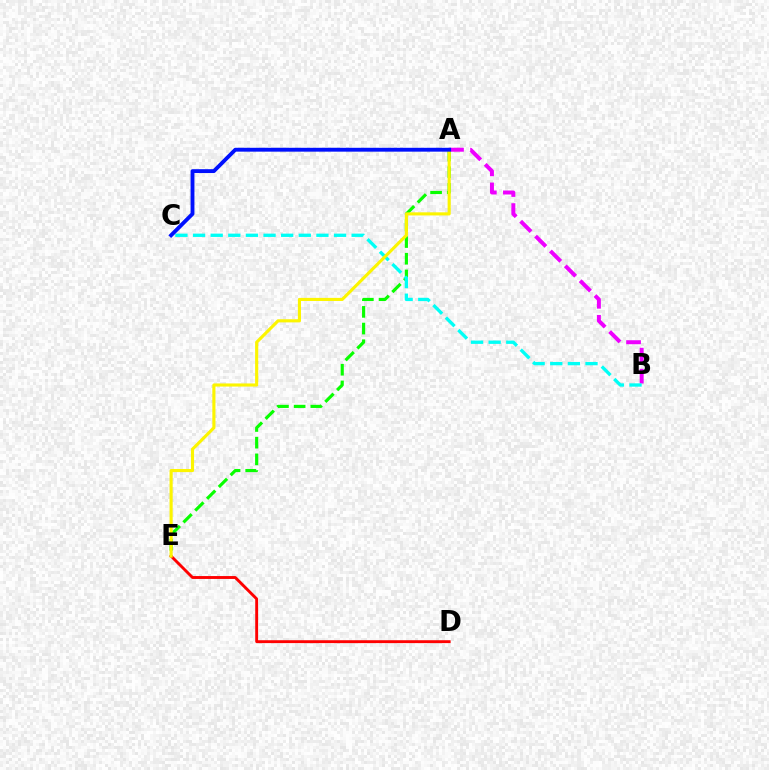{('A', 'E'): [{'color': '#08ff00', 'line_style': 'dashed', 'thickness': 2.27}, {'color': '#fcf500', 'line_style': 'solid', 'thickness': 2.24}], ('D', 'E'): [{'color': '#ff0000', 'line_style': 'solid', 'thickness': 2.08}], ('A', 'B'): [{'color': '#ee00ff', 'line_style': 'dashed', 'thickness': 2.86}], ('B', 'C'): [{'color': '#00fff6', 'line_style': 'dashed', 'thickness': 2.39}], ('A', 'C'): [{'color': '#0010ff', 'line_style': 'solid', 'thickness': 2.78}]}